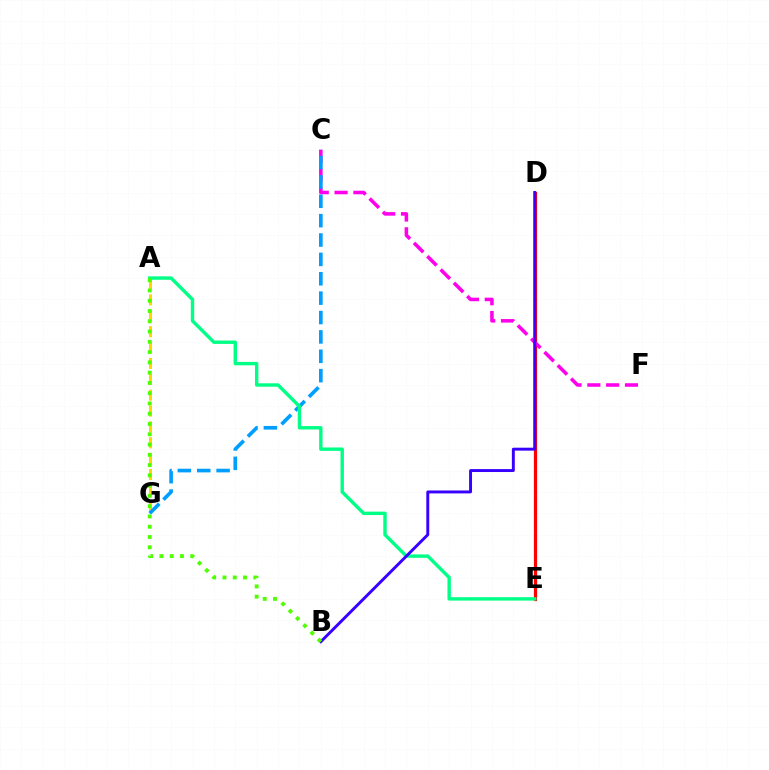{('D', 'E'): [{'color': '#ff0000', 'line_style': 'solid', 'thickness': 2.33}], ('C', 'F'): [{'color': '#ff00ed', 'line_style': 'dashed', 'thickness': 2.56}], ('A', 'G'): [{'color': '#ffd500', 'line_style': 'dashed', 'thickness': 2.16}], ('C', 'G'): [{'color': '#009eff', 'line_style': 'dashed', 'thickness': 2.63}], ('A', 'E'): [{'color': '#00ff86', 'line_style': 'solid', 'thickness': 2.45}], ('B', 'D'): [{'color': '#3700ff', 'line_style': 'solid', 'thickness': 2.1}], ('A', 'B'): [{'color': '#4fff00', 'line_style': 'dotted', 'thickness': 2.79}]}